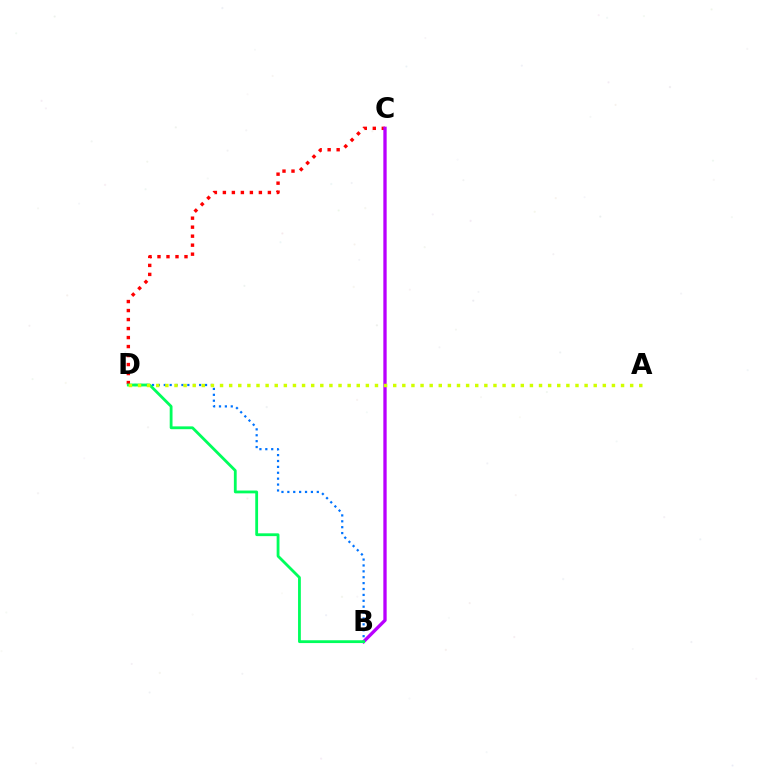{('B', 'D'): [{'color': '#0074ff', 'line_style': 'dotted', 'thickness': 1.6}, {'color': '#00ff5c', 'line_style': 'solid', 'thickness': 2.02}], ('C', 'D'): [{'color': '#ff0000', 'line_style': 'dotted', 'thickness': 2.45}], ('B', 'C'): [{'color': '#b900ff', 'line_style': 'solid', 'thickness': 2.39}], ('A', 'D'): [{'color': '#d1ff00', 'line_style': 'dotted', 'thickness': 2.48}]}